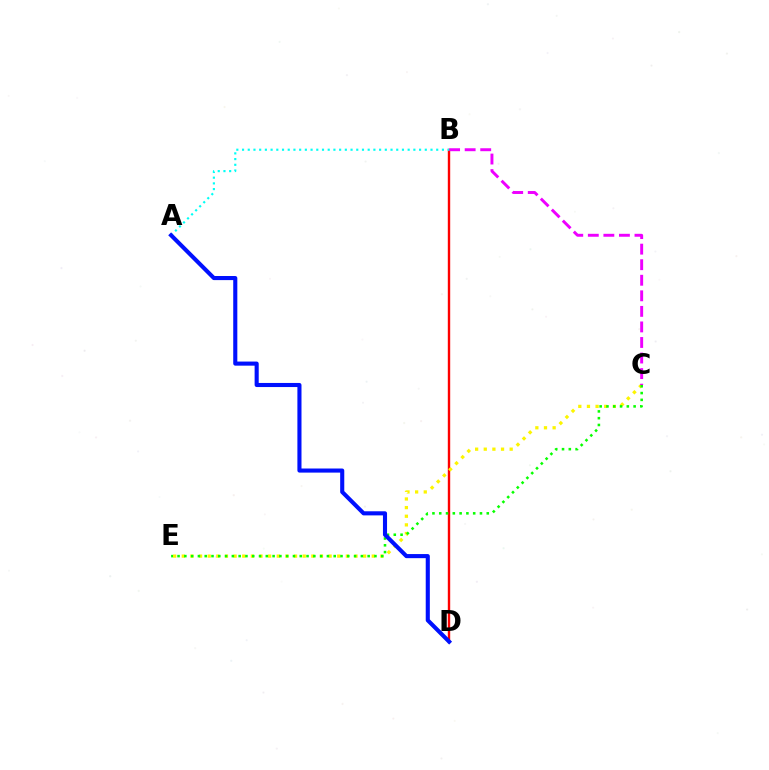{('B', 'D'): [{'color': '#ff0000', 'line_style': 'solid', 'thickness': 1.73}], ('C', 'E'): [{'color': '#fcf500', 'line_style': 'dotted', 'thickness': 2.35}, {'color': '#08ff00', 'line_style': 'dotted', 'thickness': 1.84}], ('B', 'C'): [{'color': '#ee00ff', 'line_style': 'dashed', 'thickness': 2.11}], ('A', 'B'): [{'color': '#00fff6', 'line_style': 'dotted', 'thickness': 1.55}], ('A', 'D'): [{'color': '#0010ff', 'line_style': 'solid', 'thickness': 2.95}]}